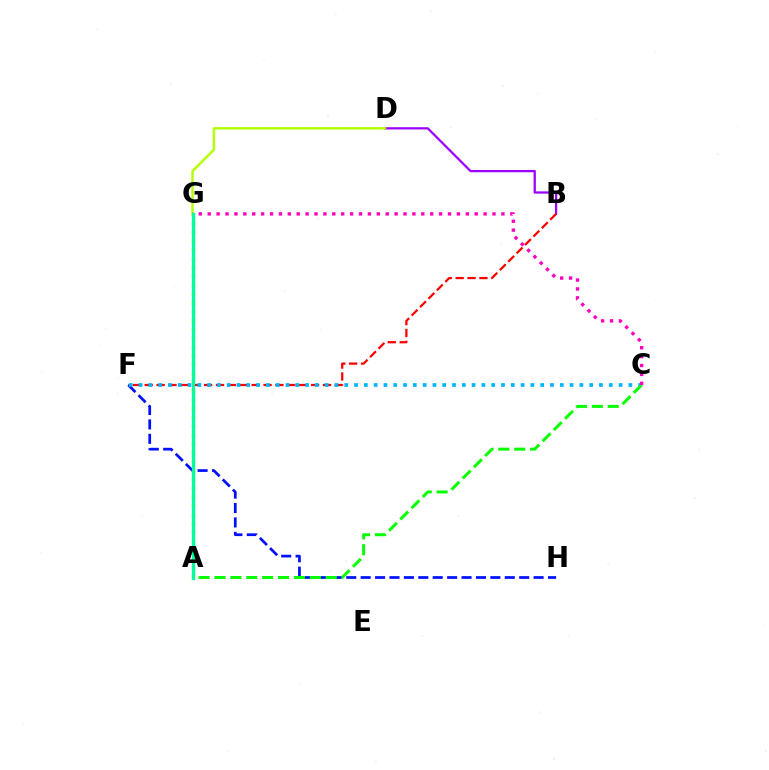{('B', 'D'): [{'color': '#9b00ff', 'line_style': 'solid', 'thickness': 1.62}], ('B', 'F'): [{'color': '#ff0000', 'line_style': 'dashed', 'thickness': 1.61}], ('F', 'H'): [{'color': '#0010ff', 'line_style': 'dashed', 'thickness': 1.96}], ('A', 'G'): [{'color': '#ffa500', 'line_style': 'dotted', 'thickness': 2.4}, {'color': '#00ff9d', 'line_style': 'solid', 'thickness': 2.37}], ('D', 'G'): [{'color': '#b3ff00', 'line_style': 'solid', 'thickness': 1.75}], ('C', 'F'): [{'color': '#00b5ff', 'line_style': 'dotted', 'thickness': 2.66}], ('A', 'C'): [{'color': '#08ff00', 'line_style': 'dashed', 'thickness': 2.16}], ('C', 'G'): [{'color': '#ff00bd', 'line_style': 'dotted', 'thickness': 2.42}]}